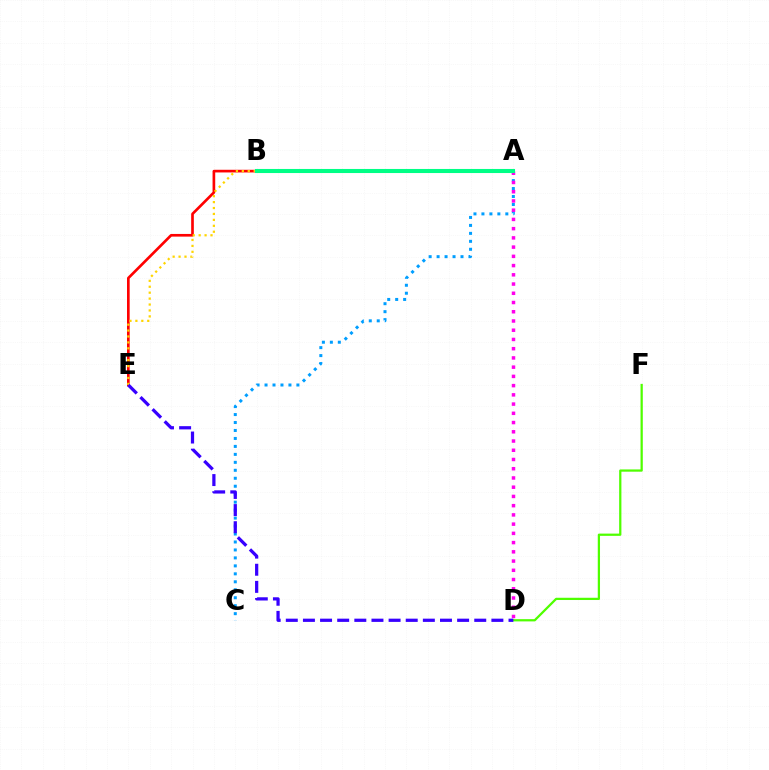{('D', 'F'): [{'color': '#4fff00', 'line_style': 'solid', 'thickness': 1.62}], ('A', 'C'): [{'color': '#009eff', 'line_style': 'dotted', 'thickness': 2.16}], ('A', 'D'): [{'color': '#ff00ed', 'line_style': 'dotted', 'thickness': 2.51}], ('A', 'E'): [{'color': '#ff0000', 'line_style': 'solid', 'thickness': 1.92}], ('B', 'E'): [{'color': '#ffd500', 'line_style': 'dotted', 'thickness': 1.61}], ('D', 'E'): [{'color': '#3700ff', 'line_style': 'dashed', 'thickness': 2.33}], ('A', 'B'): [{'color': '#00ff86', 'line_style': 'solid', 'thickness': 2.94}]}